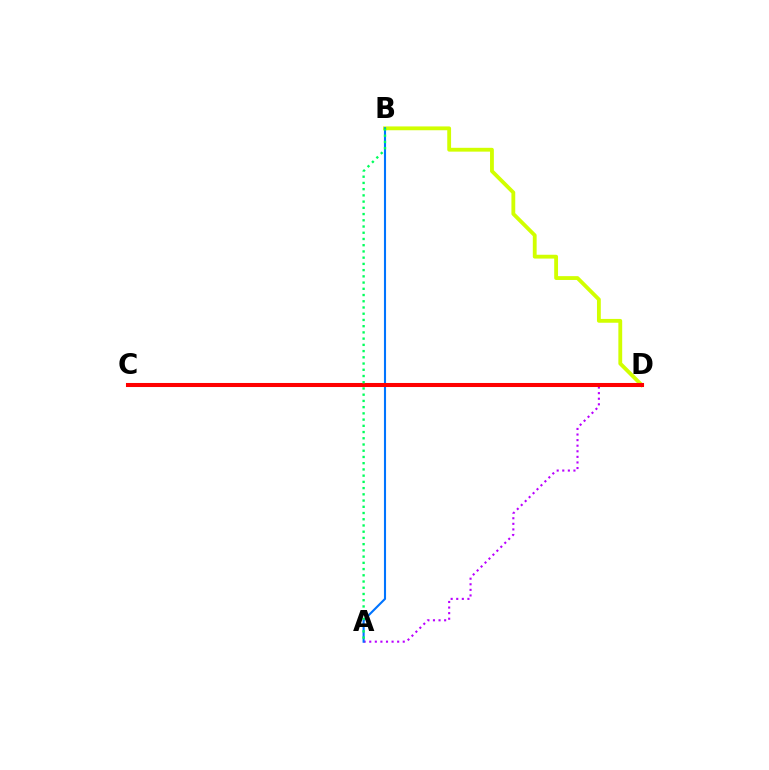{('A', 'D'): [{'color': '#b900ff', 'line_style': 'dotted', 'thickness': 1.52}], ('B', 'D'): [{'color': '#d1ff00', 'line_style': 'solid', 'thickness': 2.75}], ('A', 'B'): [{'color': '#0074ff', 'line_style': 'solid', 'thickness': 1.52}, {'color': '#00ff5c', 'line_style': 'dotted', 'thickness': 1.69}], ('C', 'D'): [{'color': '#ff0000', 'line_style': 'solid', 'thickness': 2.92}]}